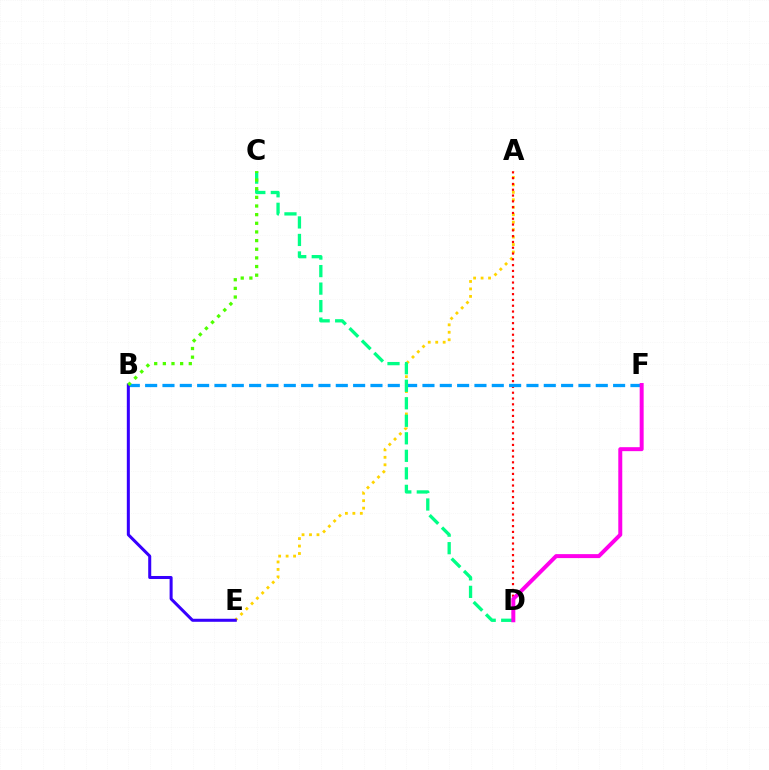{('A', 'E'): [{'color': '#ffd500', 'line_style': 'dotted', 'thickness': 2.03}], ('A', 'D'): [{'color': '#ff0000', 'line_style': 'dotted', 'thickness': 1.58}], ('B', 'F'): [{'color': '#009eff', 'line_style': 'dashed', 'thickness': 2.35}], ('C', 'D'): [{'color': '#00ff86', 'line_style': 'dashed', 'thickness': 2.38}], ('B', 'E'): [{'color': '#3700ff', 'line_style': 'solid', 'thickness': 2.18}], ('D', 'F'): [{'color': '#ff00ed', 'line_style': 'solid', 'thickness': 2.86}], ('B', 'C'): [{'color': '#4fff00', 'line_style': 'dotted', 'thickness': 2.35}]}